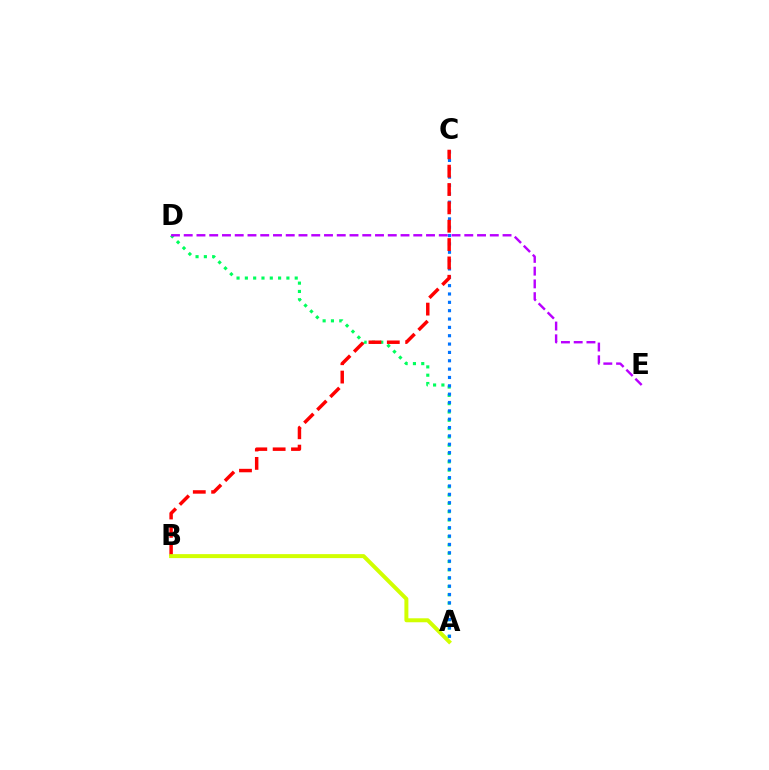{('A', 'D'): [{'color': '#00ff5c', 'line_style': 'dotted', 'thickness': 2.26}], ('A', 'C'): [{'color': '#0074ff', 'line_style': 'dotted', 'thickness': 2.27}], ('D', 'E'): [{'color': '#b900ff', 'line_style': 'dashed', 'thickness': 1.73}], ('B', 'C'): [{'color': '#ff0000', 'line_style': 'dashed', 'thickness': 2.49}], ('A', 'B'): [{'color': '#d1ff00', 'line_style': 'solid', 'thickness': 2.86}]}